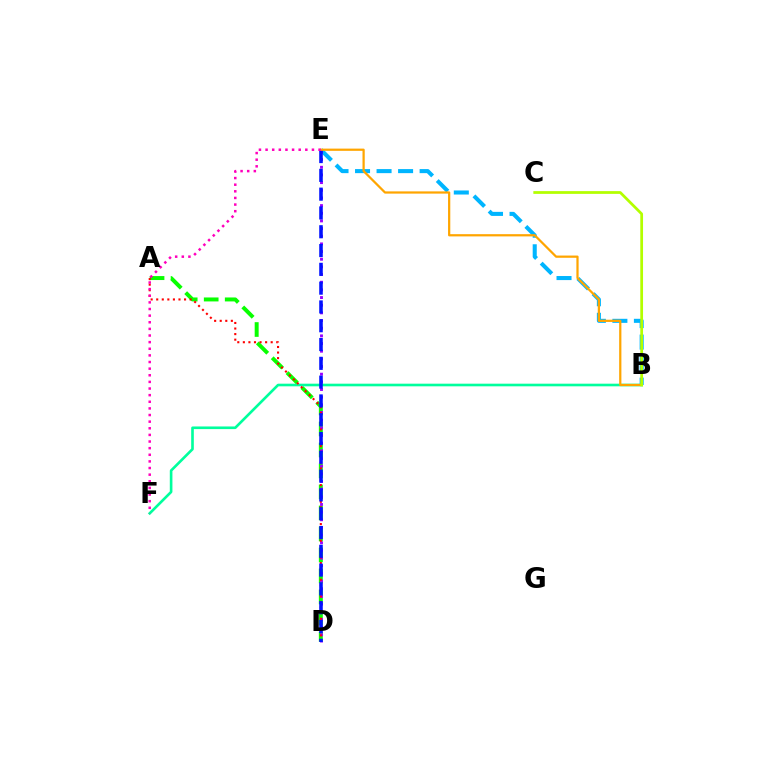{('A', 'D'): [{'color': '#08ff00', 'line_style': 'dashed', 'thickness': 2.85}, {'color': '#ff0000', 'line_style': 'dotted', 'thickness': 1.51}], ('B', 'E'): [{'color': '#00b5ff', 'line_style': 'dashed', 'thickness': 2.92}, {'color': '#ffa500', 'line_style': 'solid', 'thickness': 1.61}], ('B', 'F'): [{'color': '#00ff9d', 'line_style': 'solid', 'thickness': 1.9}], ('D', 'E'): [{'color': '#9b00ff', 'line_style': 'dotted', 'thickness': 2.08}, {'color': '#0010ff', 'line_style': 'dashed', 'thickness': 2.55}], ('E', 'F'): [{'color': '#ff00bd', 'line_style': 'dotted', 'thickness': 1.8}], ('B', 'C'): [{'color': '#b3ff00', 'line_style': 'solid', 'thickness': 1.98}]}